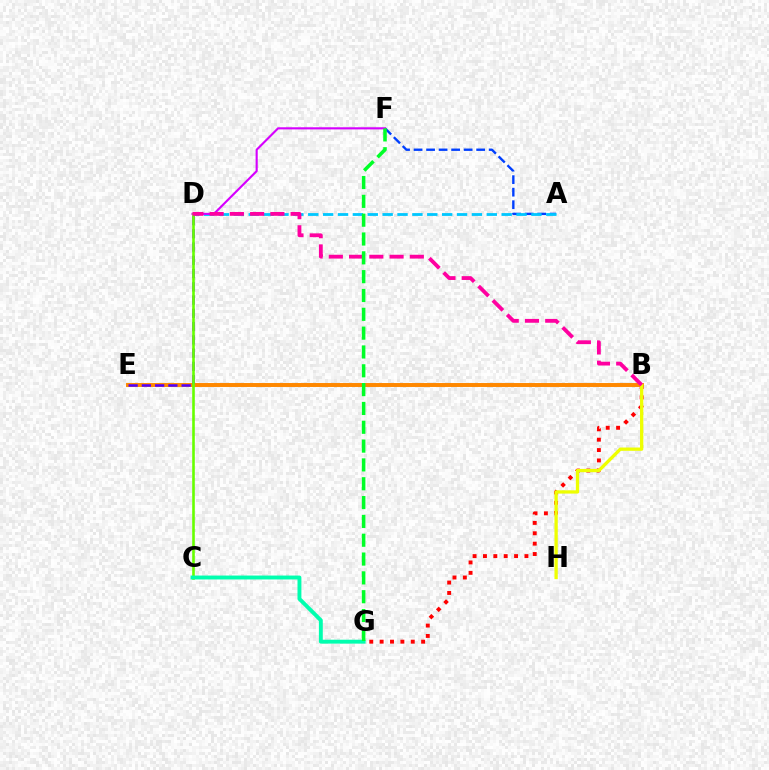{('A', 'F'): [{'color': '#003fff', 'line_style': 'dashed', 'thickness': 1.7}], ('A', 'D'): [{'color': '#00c7ff', 'line_style': 'dashed', 'thickness': 2.02}], ('D', 'F'): [{'color': '#d600ff', 'line_style': 'solid', 'thickness': 1.53}], ('B', 'G'): [{'color': '#ff0000', 'line_style': 'dotted', 'thickness': 2.82}], ('B', 'E'): [{'color': '#ff8800', 'line_style': 'solid', 'thickness': 2.84}], ('D', 'E'): [{'color': '#4f00ff', 'line_style': 'dashed', 'thickness': 1.8}], ('B', 'H'): [{'color': '#eeff00', 'line_style': 'solid', 'thickness': 2.37}], ('C', 'D'): [{'color': '#66ff00', 'line_style': 'solid', 'thickness': 1.88}], ('B', 'D'): [{'color': '#ff00a0', 'line_style': 'dashed', 'thickness': 2.75}], ('C', 'G'): [{'color': '#00ffaf', 'line_style': 'solid', 'thickness': 2.81}], ('F', 'G'): [{'color': '#00ff27', 'line_style': 'dashed', 'thickness': 2.56}]}